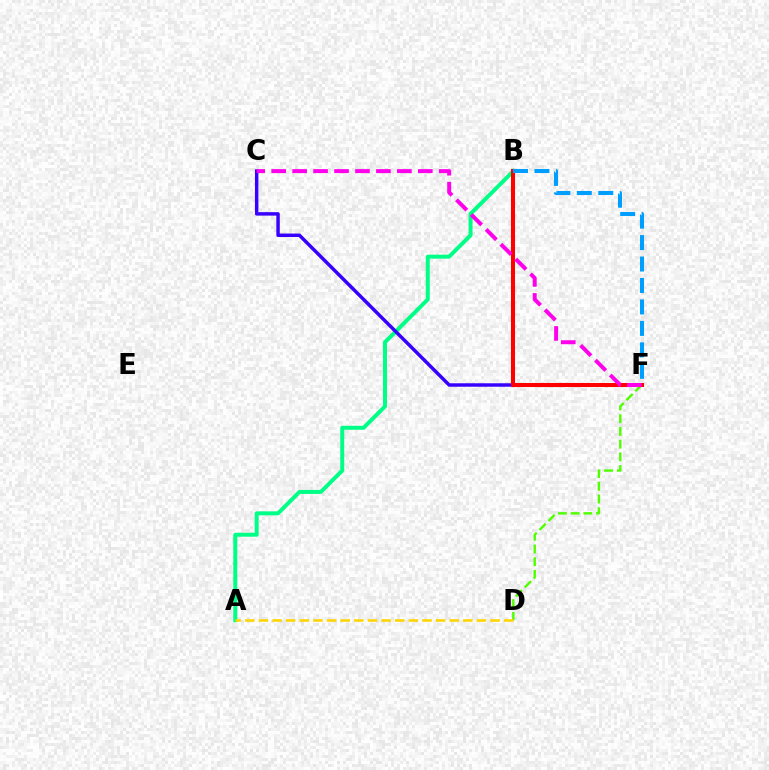{('D', 'F'): [{'color': '#4fff00', 'line_style': 'dashed', 'thickness': 1.73}], ('A', 'B'): [{'color': '#00ff86', 'line_style': 'solid', 'thickness': 2.86}], ('A', 'D'): [{'color': '#ffd500', 'line_style': 'dashed', 'thickness': 1.85}], ('C', 'F'): [{'color': '#3700ff', 'line_style': 'solid', 'thickness': 2.49}, {'color': '#ff00ed', 'line_style': 'dashed', 'thickness': 2.85}], ('B', 'F'): [{'color': '#ff0000', 'line_style': 'solid', 'thickness': 2.91}, {'color': '#009eff', 'line_style': 'dashed', 'thickness': 2.91}]}